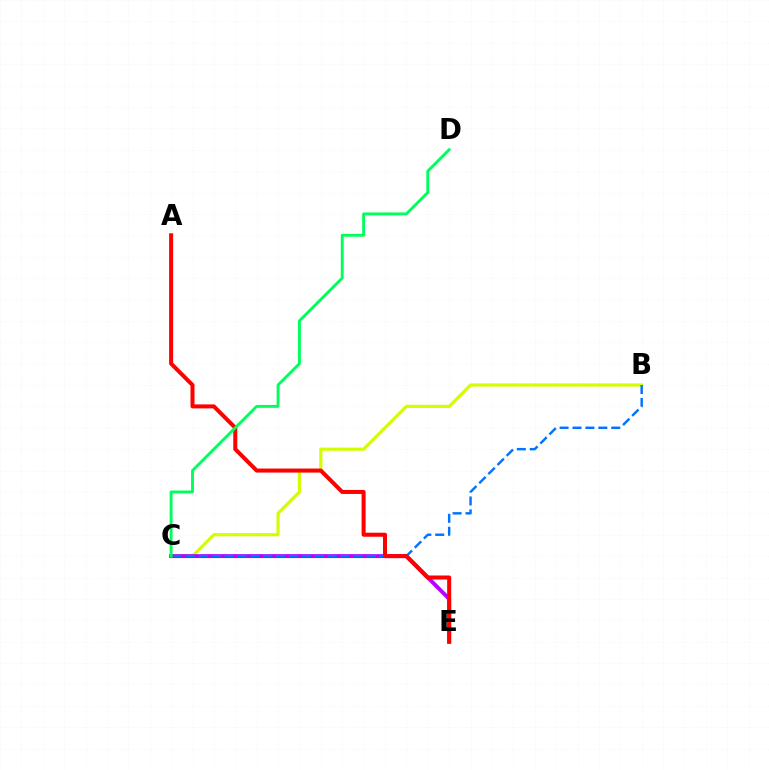{('B', 'C'): [{'color': '#d1ff00', 'line_style': 'solid', 'thickness': 2.28}, {'color': '#0074ff', 'line_style': 'dashed', 'thickness': 1.75}], ('C', 'E'): [{'color': '#b900ff', 'line_style': 'solid', 'thickness': 2.81}], ('A', 'E'): [{'color': '#ff0000', 'line_style': 'solid', 'thickness': 2.9}], ('C', 'D'): [{'color': '#00ff5c', 'line_style': 'solid', 'thickness': 2.09}]}